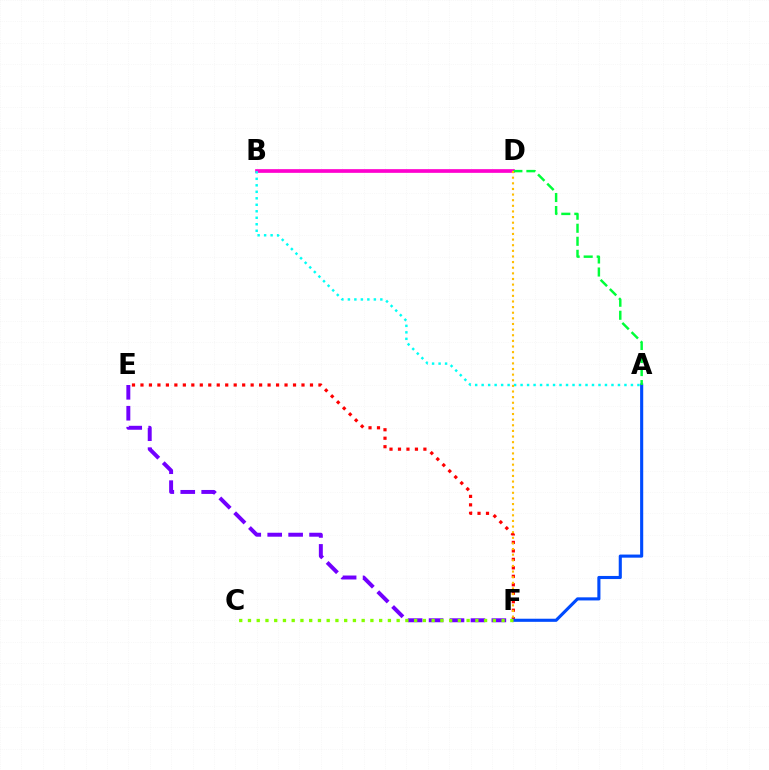{('E', 'F'): [{'color': '#ff0000', 'line_style': 'dotted', 'thickness': 2.3}, {'color': '#7200ff', 'line_style': 'dashed', 'thickness': 2.84}], ('B', 'D'): [{'color': '#ff00cf', 'line_style': 'solid', 'thickness': 2.65}], ('A', 'B'): [{'color': '#00fff6', 'line_style': 'dotted', 'thickness': 1.76}], ('A', 'F'): [{'color': '#004bff', 'line_style': 'solid', 'thickness': 2.24}], ('A', 'D'): [{'color': '#00ff39', 'line_style': 'dashed', 'thickness': 1.77}], ('D', 'F'): [{'color': '#ffbd00', 'line_style': 'dotted', 'thickness': 1.53}], ('C', 'F'): [{'color': '#84ff00', 'line_style': 'dotted', 'thickness': 2.38}]}